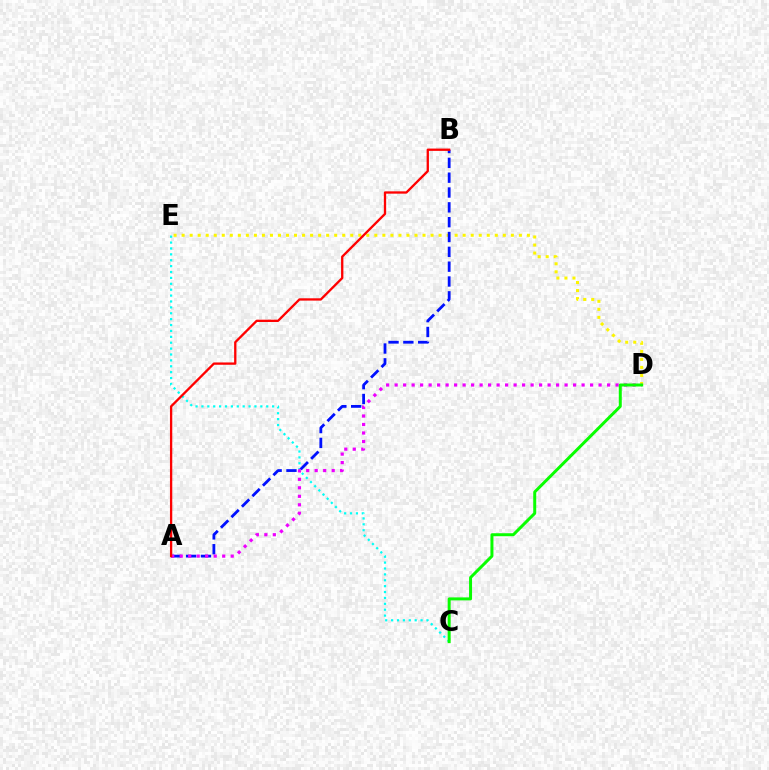{('D', 'E'): [{'color': '#fcf500', 'line_style': 'dotted', 'thickness': 2.18}], ('C', 'E'): [{'color': '#00fff6', 'line_style': 'dotted', 'thickness': 1.6}], ('A', 'B'): [{'color': '#0010ff', 'line_style': 'dashed', 'thickness': 2.01}, {'color': '#ff0000', 'line_style': 'solid', 'thickness': 1.67}], ('A', 'D'): [{'color': '#ee00ff', 'line_style': 'dotted', 'thickness': 2.31}], ('C', 'D'): [{'color': '#08ff00', 'line_style': 'solid', 'thickness': 2.15}]}